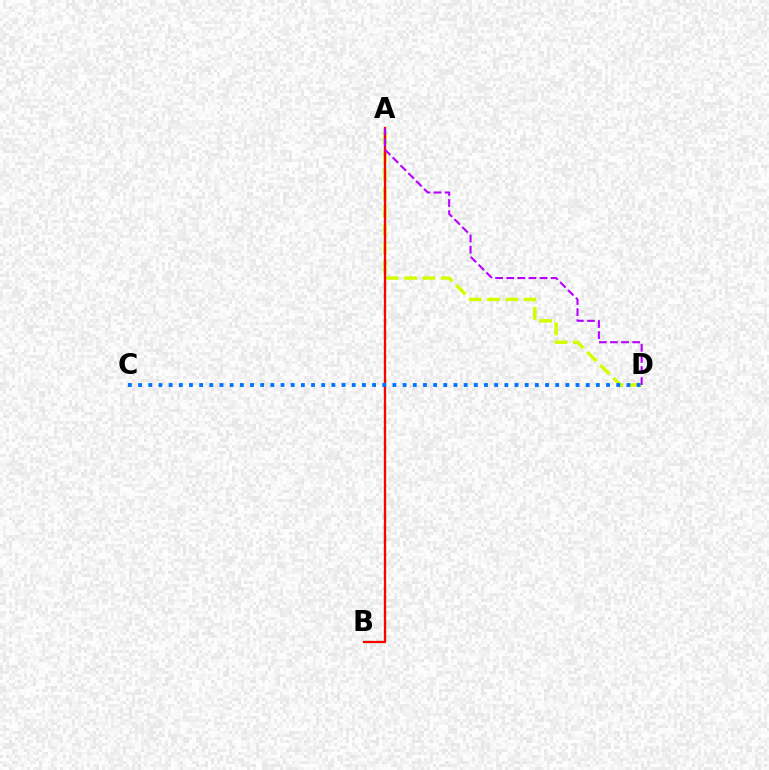{('A', 'D'): [{'color': '#d1ff00', 'line_style': 'dashed', 'thickness': 2.5}, {'color': '#b900ff', 'line_style': 'dashed', 'thickness': 1.51}], ('A', 'B'): [{'color': '#00ff5c', 'line_style': 'dashed', 'thickness': 1.63}, {'color': '#ff0000', 'line_style': 'solid', 'thickness': 1.63}], ('C', 'D'): [{'color': '#0074ff', 'line_style': 'dotted', 'thickness': 2.76}]}